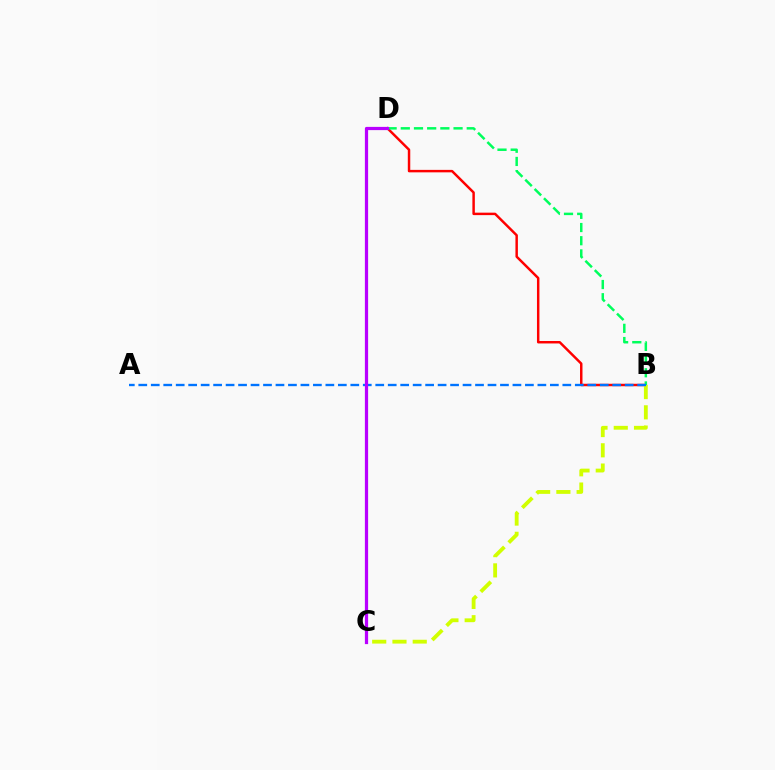{('B', 'D'): [{'color': '#ff0000', 'line_style': 'solid', 'thickness': 1.78}, {'color': '#00ff5c', 'line_style': 'dashed', 'thickness': 1.79}], ('B', 'C'): [{'color': '#d1ff00', 'line_style': 'dashed', 'thickness': 2.75}], ('A', 'B'): [{'color': '#0074ff', 'line_style': 'dashed', 'thickness': 1.69}], ('C', 'D'): [{'color': '#b900ff', 'line_style': 'solid', 'thickness': 2.32}]}